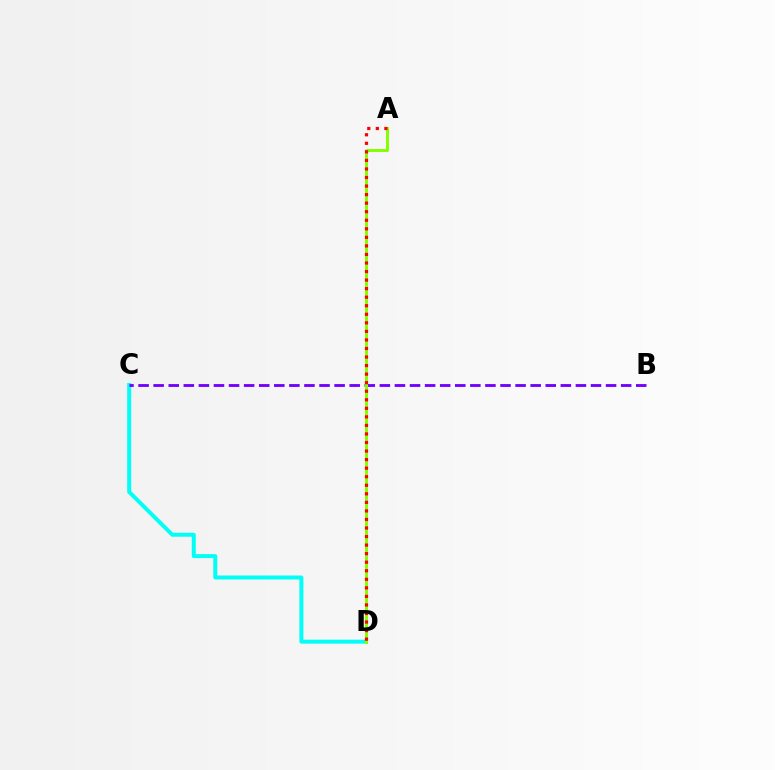{('C', 'D'): [{'color': '#00fff6', 'line_style': 'solid', 'thickness': 2.86}], ('B', 'C'): [{'color': '#7200ff', 'line_style': 'dashed', 'thickness': 2.05}], ('A', 'D'): [{'color': '#84ff00', 'line_style': 'solid', 'thickness': 2.13}, {'color': '#ff0000', 'line_style': 'dotted', 'thickness': 2.32}]}